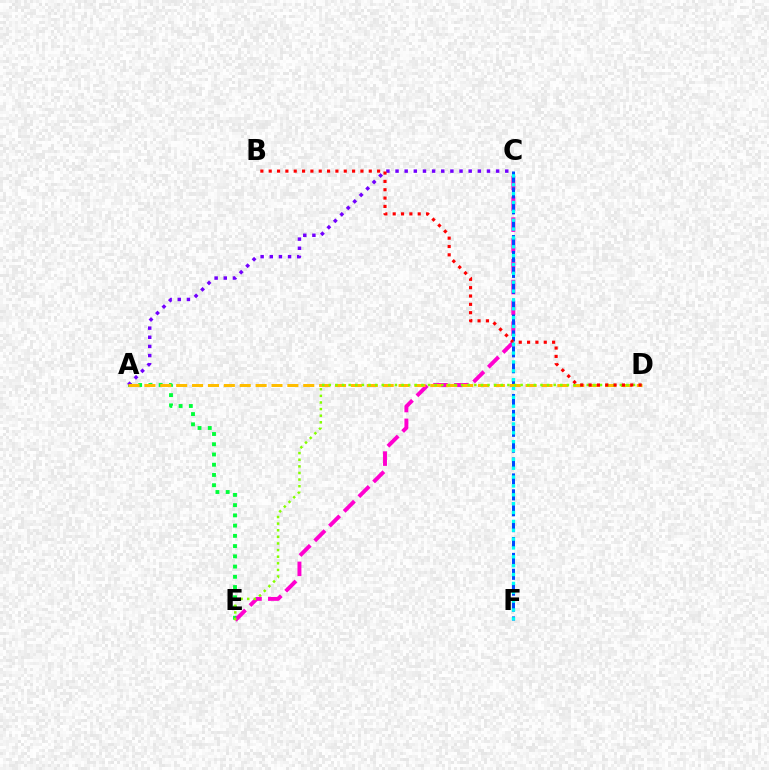{('A', 'E'): [{'color': '#00ff39', 'line_style': 'dotted', 'thickness': 2.78}], ('C', 'E'): [{'color': '#ff00cf', 'line_style': 'dashed', 'thickness': 2.83}], ('A', 'C'): [{'color': '#7200ff', 'line_style': 'dotted', 'thickness': 2.48}], ('C', 'F'): [{'color': '#004bff', 'line_style': 'dashed', 'thickness': 2.16}, {'color': '#00fff6', 'line_style': 'dotted', 'thickness': 2.41}], ('A', 'D'): [{'color': '#ffbd00', 'line_style': 'dashed', 'thickness': 2.16}], ('D', 'E'): [{'color': '#84ff00', 'line_style': 'dotted', 'thickness': 1.8}], ('B', 'D'): [{'color': '#ff0000', 'line_style': 'dotted', 'thickness': 2.27}]}